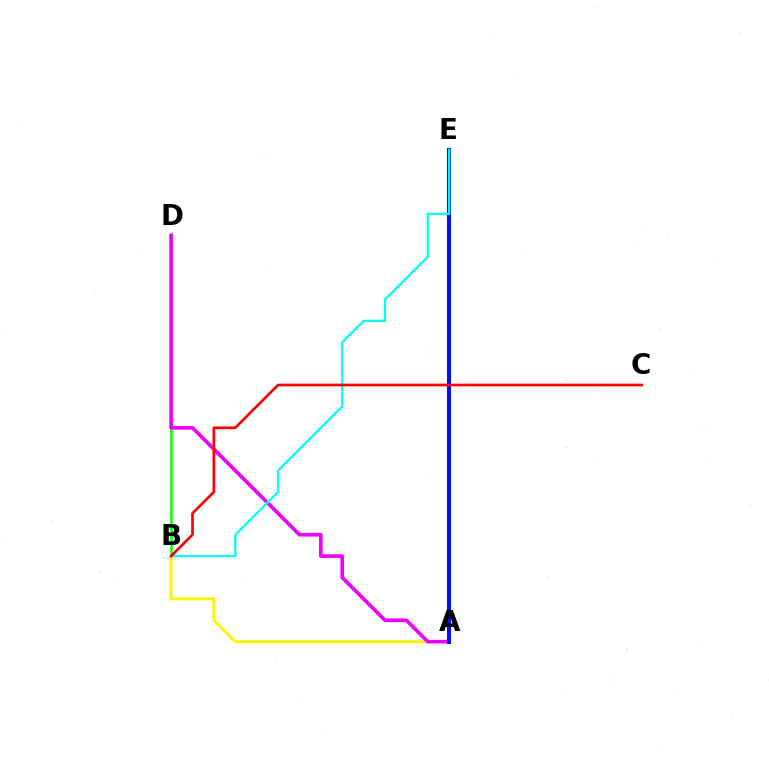{('B', 'D'): [{'color': '#08ff00', 'line_style': 'solid', 'thickness': 1.81}], ('A', 'B'): [{'color': '#fcf500', 'line_style': 'solid', 'thickness': 2.03}], ('A', 'D'): [{'color': '#ee00ff', 'line_style': 'solid', 'thickness': 2.63}], ('A', 'E'): [{'color': '#0010ff', 'line_style': 'solid', 'thickness': 2.93}], ('B', 'E'): [{'color': '#00fff6', 'line_style': 'solid', 'thickness': 1.6}], ('B', 'C'): [{'color': '#ff0000', 'line_style': 'solid', 'thickness': 1.95}]}